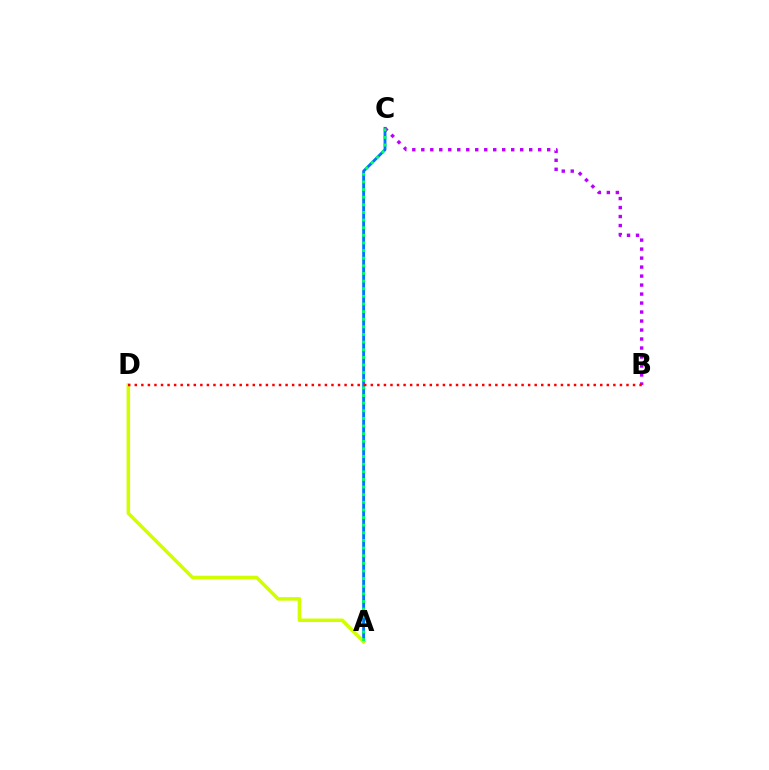{('A', 'C'): [{'color': '#0074ff', 'line_style': 'solid', 'thickness': 2.05}, {'color': '#00ff5c', 'line_style': 'dotted', 'thickness': 2.07}], ('A', 'D'): [{'color': '#d1ff00', 'line_style': 'solid', 'thickness': 2.54}], ('B', 'C'): [{'color': '#b900ff', 'line_style': 'dotted', 'thickness': 2.44}], ('B', 'D'): [{'color': '#ff0000', 'line_style': 'dotted', 'thickness': 1.78}]}